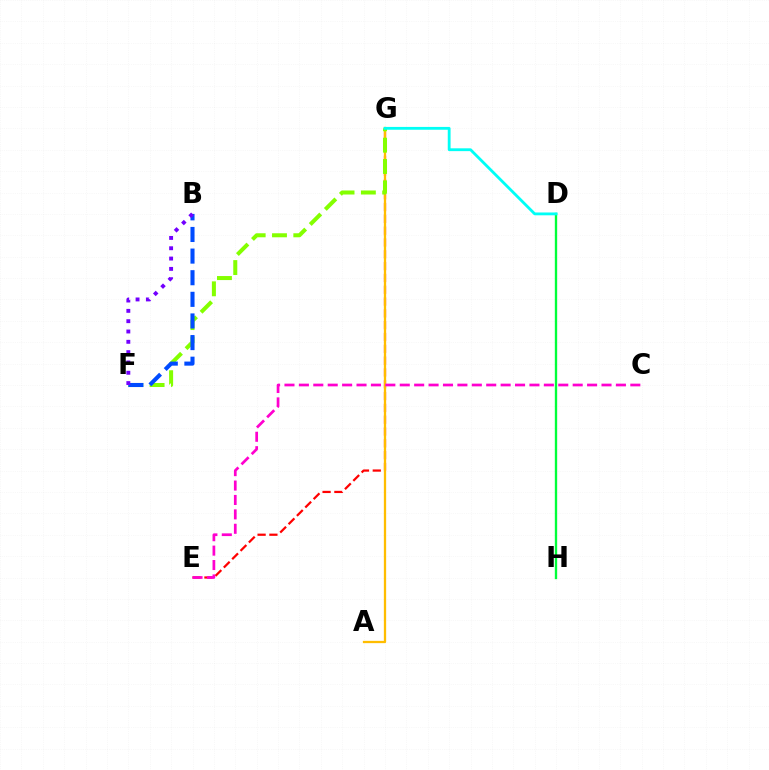{('E', 'G'): [{'color': '#ff0000', 'line_style': 'dashed', 'thickness': 1.6}], ('A', 'G'): [{'color': '#ffbd00', 'line_style': 'solid', 'thickness': 1.65}], ('F', 'G'): [{'color': '#84ff00', 'line_style': 'dashed', 'thickness': 2.9}], ('D', 'H'): [{'color': '#00ff39', 'line_style': 'solid', 'thickness': 1.69}], ('D', 'G'): [{'color': '#00fff6', 'line_style': 'solid', 'thickness': 2.03}], ('B', 'F'): [{'color': '#004bff', 'line_style': 'dashed', 'thickness': 2.94}, {'color': '#7200ff', 'line_style': 'dotted', 'thickness': 2.8}], ('C', 'E'): [{'color': '#ff00cf', 'line_style': 'dashed', 'thickness': 1.96}]}